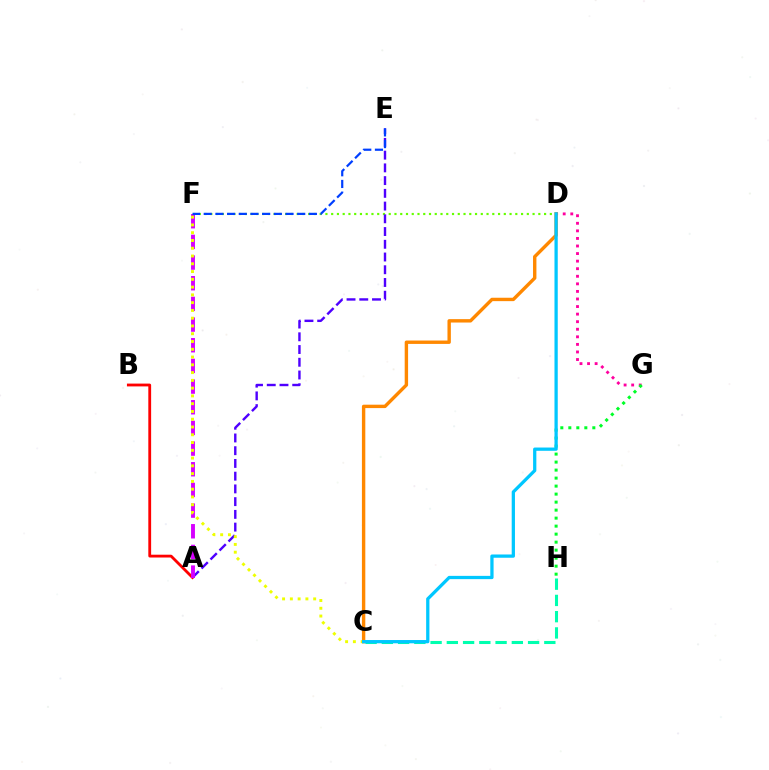{('D', 'G'): [{'color': '#ff00a0', 'line_style': 'dotted', 'thickness': 2.06}], ('D', 'F'): [{'color': '#66ff00', 'line_style': 'dotted', 'thickness': 1.56}], ('A', 'B'): [{'color': '#ff0000', 'line_style': 'solid', 'thickness': 2.02}], ('G', 'H'): [{'color': '#00ff27', 'line_style': 'dotted', 'thickness': 2.17}], ('A', 'E'): [{'color': '#4f00ff', 'line_style': 'dashed', 'thickness': 1.73}], ('A', 'F'): [{'color': '#d600ff', 'line_style': 'dashed', 'thickness': 2.81}], ('C', 'F'): [{'color': '#eeff00', 'line_style': 'dotted', 'thickness': 2.11}], ('C', 'H'): [{'color': '#00ffaf', 'line_style': 'dashed', 'thickness': 2.21}], ('C', 'D'): [{'color': '#ff8800', 'line_style': 'solid', 'thickness': 2.44}, {'color': '#00c7ff', 'line_style': 'solid', 'thickness': 2.35}], ('E', 'F'): [{'color': '#003fff', 'line_style': 'dashed', 'thickness': 1.59}]}